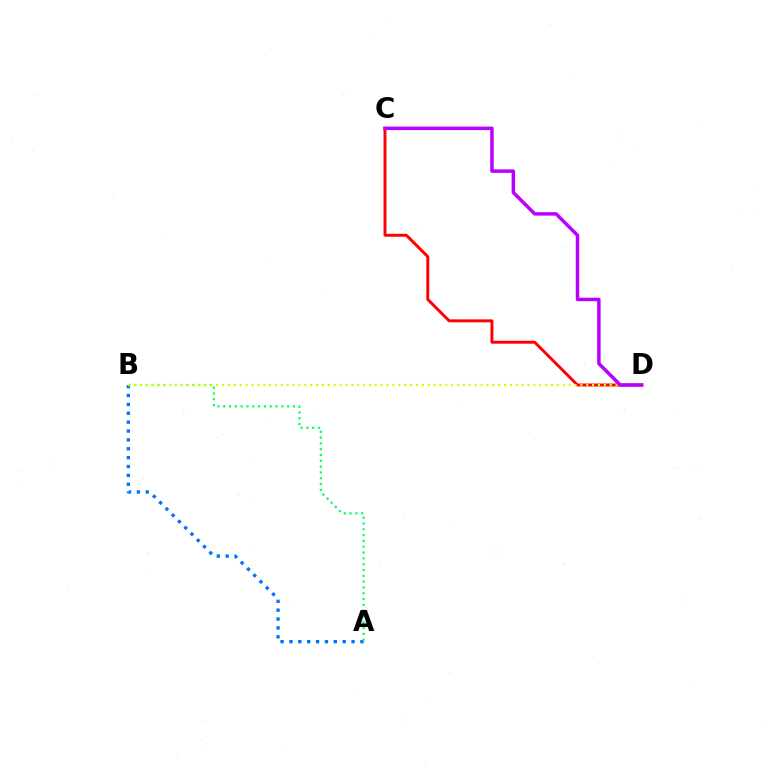{('C', 'D'): [{'color': '#ff0000', 'line_style': 'solid', 'thickness': 2.11}, {'color': '#b900ff', 'line_style': 'solid', 'thickness': 2.5}], ('A', 'B'): [{'color': '#0074ff', 'line_style': 'dotted', 'thickness': 2.41}, {'color': '#00ff5c', 'line_style': 'dotted', 'thickness': 1.58}], ('B', 'D'): [{'color': '#d1ff00', 'line_style': 'dotted', 'thickness': 1.6}]}